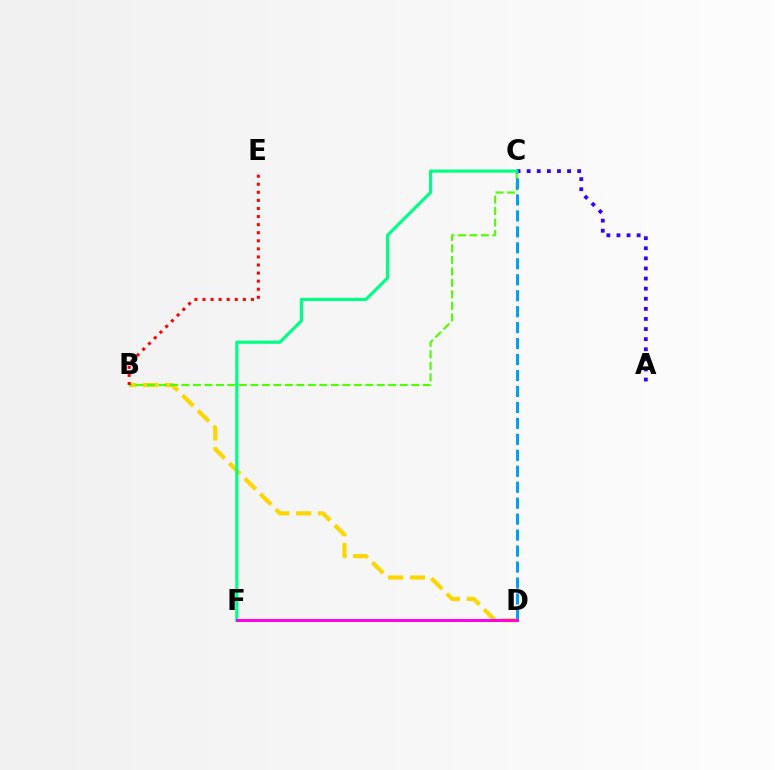{('A', 'C'): [{'color': '#3700ff', 'line_style': 'dotted', 'thickness': 2.74}], ('B', 'D'): [{'color': '#ffd500', 'line_style': 'dashed', 'thickness': 2.97}], ('B', 'C'): [{'color': '#4fff00', 'line_style': 'dashed', 'thickness': 1.56}], ('C', 'D'): [{'color': '#009eff', 'line_style': 'dashed', 'thickness': 2.17}], ('C', 'F'): [{'color': '#00ff86', 'line_style': 'solid', 'thickness': 2.28}], ('D', 'F'): [{'color': '#ff00ed', 'line_style': 'solid', 'thickness': 2.15}], ('B', 'E'): [{'color': '#ff0000', 'line_style': 'dotted', 'thickness': 2.19}]}